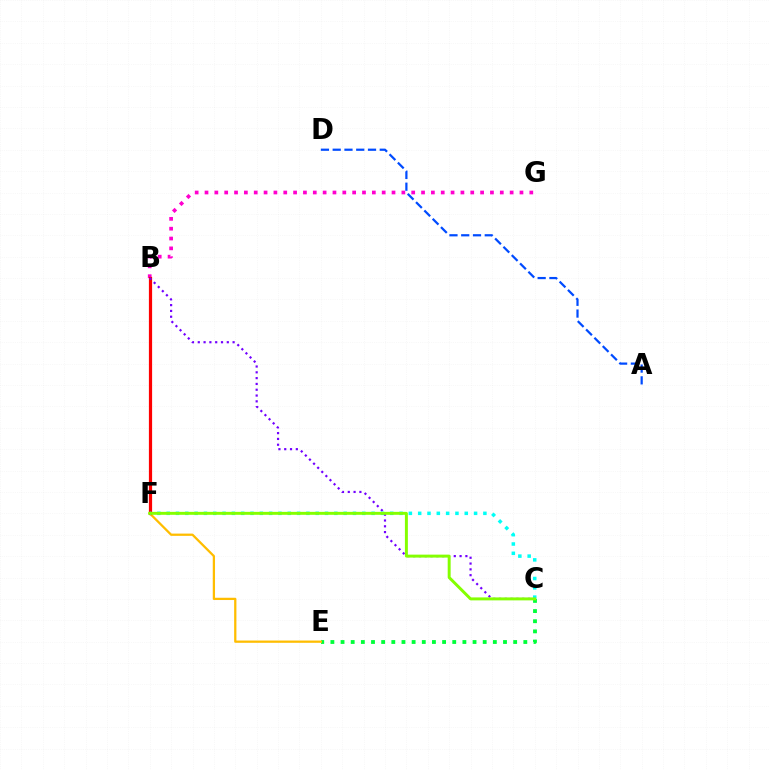{('C', 'E'): [{'color': '#00ff39', 'line_style': 'dotted', 'thickness': 2.76}], ('E', 'F'): [{'color': '#ffbd00', 'line_style': 'solid', 'thickness': 1.63}], ('B', 'G'): [{'color': '#ff00cf', 'line_style': 'dotted', 'thickness': 2.67}], ('B', 'F'): [{'color': '#ff0000', 'line_style': 'solid', 'thickness': 2.31}], ('B', 'C'): [{'color': '#7200ff', 'line_style': 'dotted', 'thickness': 1.58}], ('A', 'D'): [{'color': '#004bff', 'line_style': 'dashed', 'thickness': 1.6}], ('C', 'F'): [{'color': '#00fff6', 'line_style': 'dotted', 'thickness': 2.53}, {'color': '#84ff00', 'line_style': 'solid', 'thickness': 2.13}]}